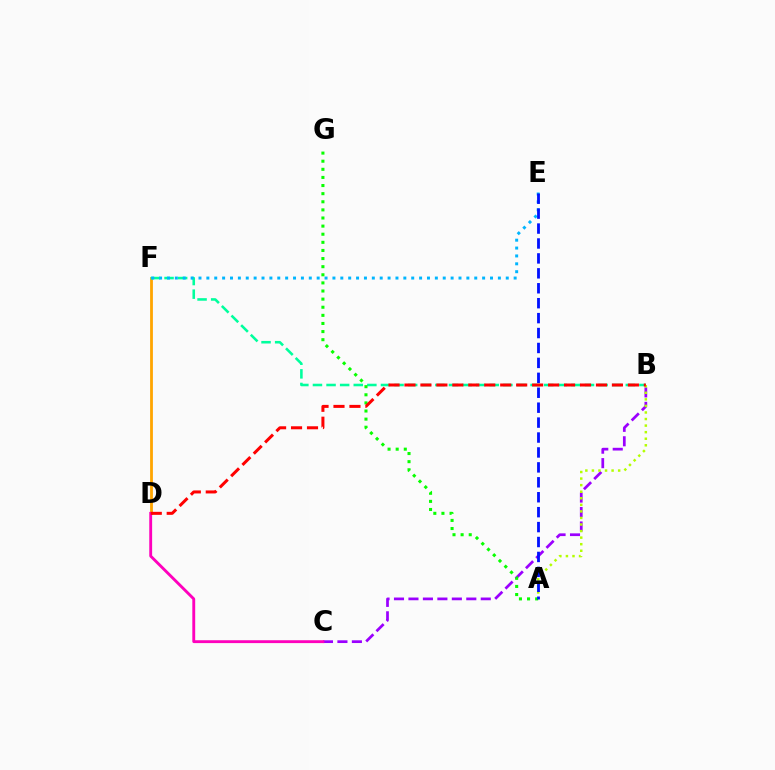{('B', 'C'): [{'color': '#9b00ff', 'line_style': 'dashed', 'thickness': 1.96}], ('D', 'F'): [{'color': '#ffa500', 'line_style': 'solid', 'thickness': 2.01}], ('B', 'F'): [{'color': '#00ff9d', 'line_style': 'dashed', 'thickness': 1.85}], ('C', 'D'): [{'color': '#ff00bd', 'line_style': 'solid', 'thickness': 2.06}], ('E', 'F'): [{'color': '#00b5ff', 'line_style': 'dotted', 'thickness': 2.14}], ('A', 'G'): [{'color': '#08ff00', 'line_style': 'dotted', 'thickness': 2.2}], ('A', 'B'): [{'color': '#b3ff00', 'line_style': 'dotted', 'thickness': 1.78}], ('A', 'E'): [{'color': '#0010ff', 'line_style': 'dashed', 'thickness': 2.03}], ('B', 'D'): [{'color': '#ff0000', 'line_style': 'dashed', 'thickness': 2.17}]}